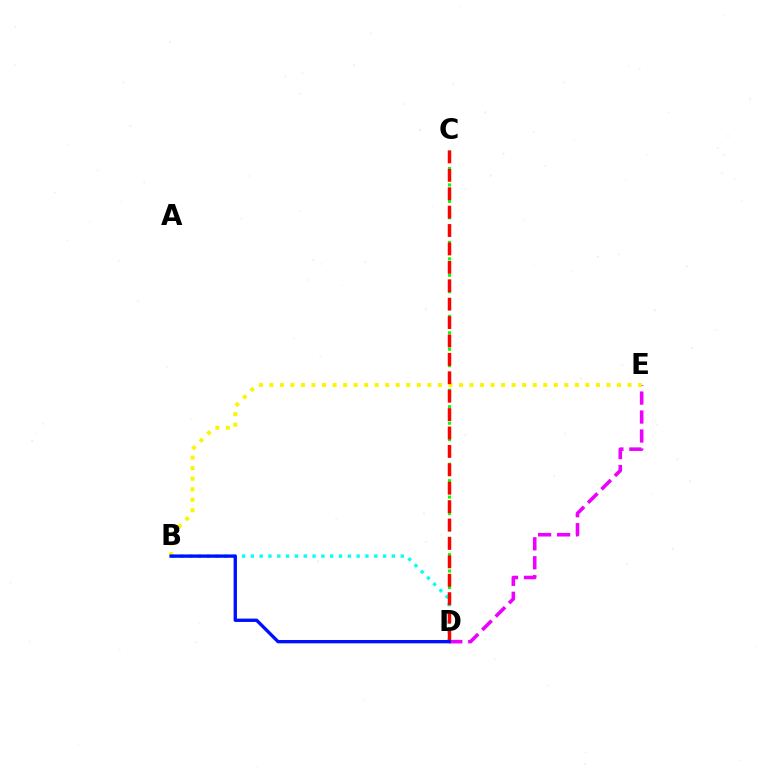{('B', 'D'): [{'color': '#00fff6', 'line_style': 'dotted', 'thickness': 2.4}, {'color': '#0010ff', 'line_style': 'solid', 'thickness': 2.4}], ('D', 'E'): [{'color': '#ee00ff', 'line_style': 'dashed', 'thickness': 2.58}], ('B', 'E'): [{'color': '#fcf500', 'line_style': 'dotted', 'thickness': 2.86}], ('C', 'D'): [{'color': '#08ff00', 'line_style': 'dotted', 'thickness': 2.23}, {'color': '#ff0000', 'line_style': 'dashed', 'thickness': 2.5}]}